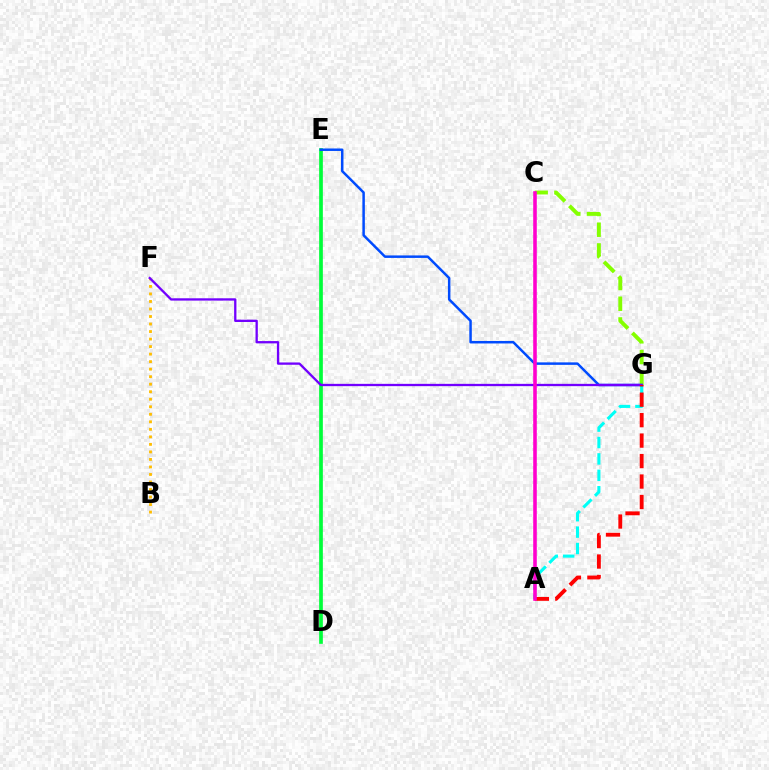{('D', 'E'): [{'color': '#00ff39', 'line_style': 'solid', 'thickness': 2.66}], ('A', 'G'): [{'color': '#00fff6', 'line_style': 'dashed', 'thickness': 2.23}, {'color': '#ff0000', 'line_style': 'dashed', 'thickness': 2.78}], ('B', 'F'): [{'color': '#ffbd00', 'line_style': 'dotted', 'thickness': 2.04}], ('C', 'G'): [{'color': '#84ff00', 'line_style': 'dashed', 'thickness': 2.82}], ('E', 'G'): [{'color': '#004bff', 'line_style': 'solid', 'thickness': 1.79}], ('F', 'G'): [{'color': '#7200ff', 'line_style': 'solid', 'thickness': 1.66}], ('A', 'C'): [{'color': '#ff00cf', 'line_style': 'solid', 'thickness': 2.57}]}